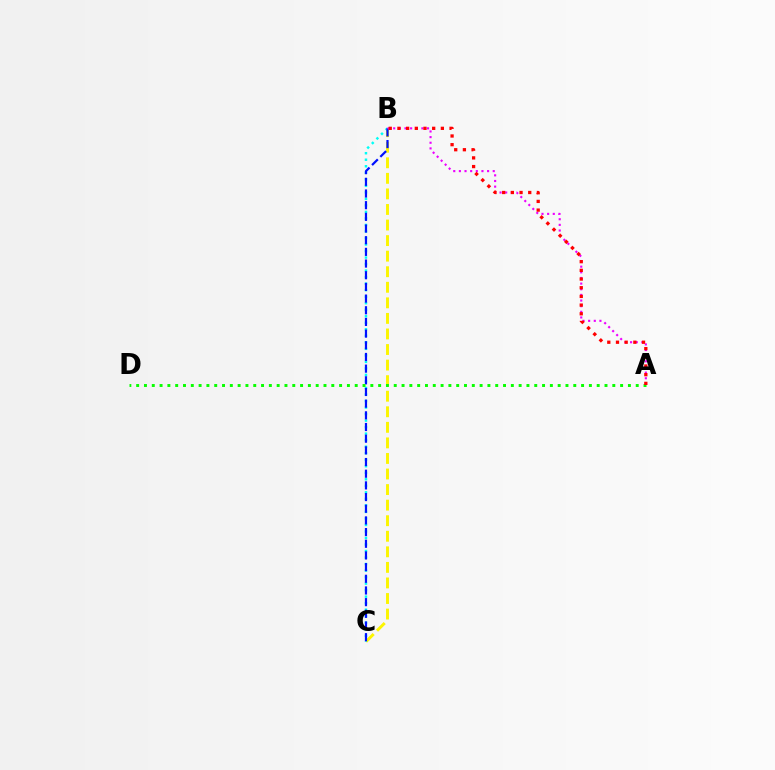{('B', 'C'): [{'color': '#fcf500', 'line_style': 'dashed', 'thickness': 2.11}, {'color': '#00fff6', 'line_style': 'dotted', 'thickness': 1.77}, {'color': '#0010ff', 'line_style': 'dashed', 'thickness': 1.59}], ('A', 'B'): [{'color': '#ee00ff', 'line_style': 'dotted', 'thickness': 1.53}, {'color': '#ff0000', 'line_style': 'dotted', 'thickness': 2.36}], ('A', 'D'): [{'color': '#08ff00', 'line_style': 'dotted', 'thickness': 2.12}]}